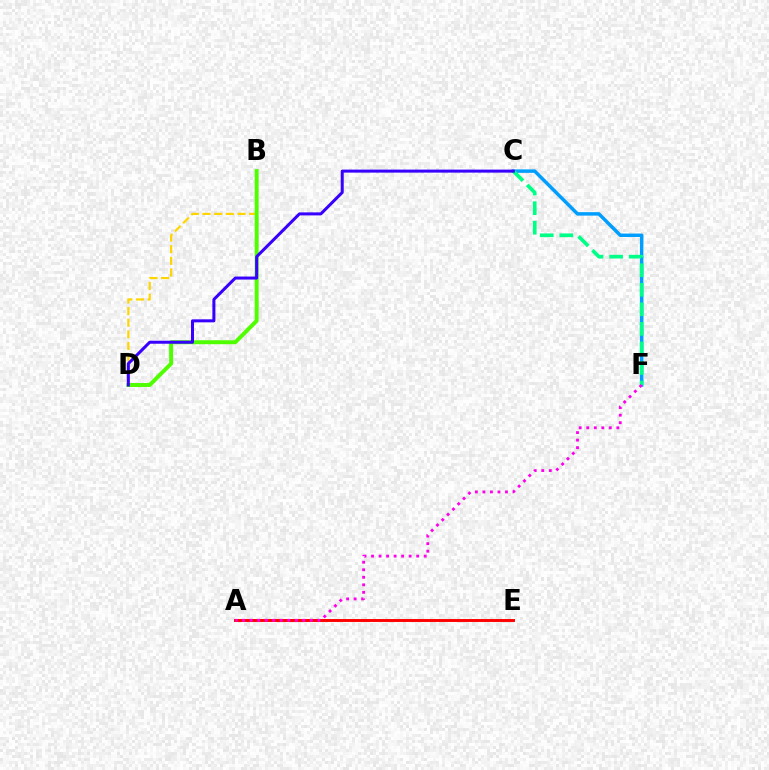{('A', 'E'): [{'color': '#ff0000', 'line_style': 'solid', 'thickness': 2.11}], ('C', 'F'): [{'color': '#009eff', 'line_style': 'solid', 'thickness': 2.49}, {'color': '#00ff86', 'line_style': 'dashed', 'thickness': 2.66}], ('B', 'D'): [{'color': '#ffd500', 'line_style': 'dashed', 'thickness': 1.58}, {'color': '#4fff00', 'line_style': 'solid', 'thickness': 2.84}], ('C', 'D'): [{'color': '#3700ff', 'line_style': 'solid', 'thickness': 2.17}], ('A', 'F'): [{'color': '#ff00ed', 'line_style': 'dotted', 'thickness': 2.04}]}